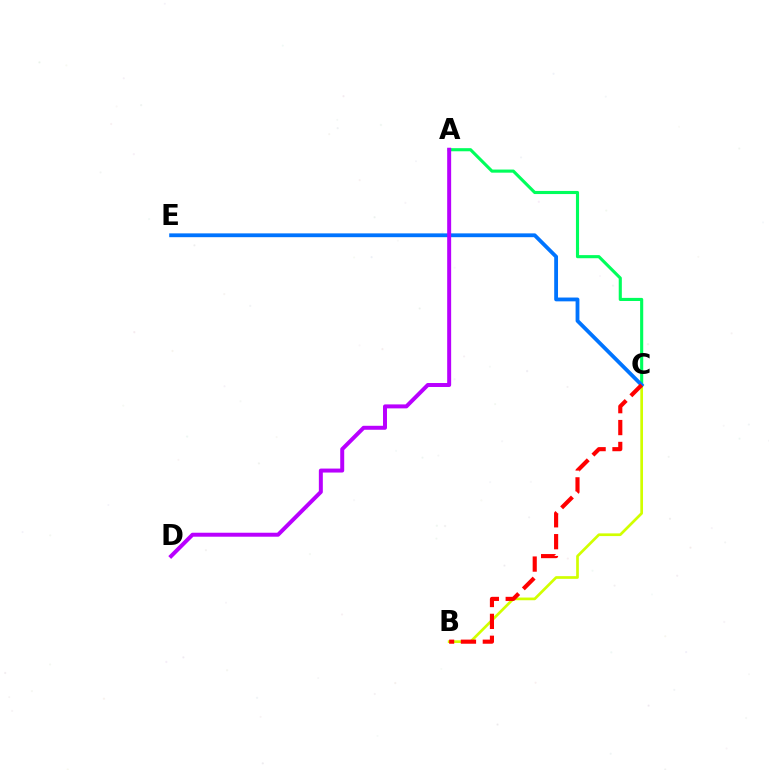{('A', 'C'): [{'color': '#00ff5c', 'line_style': 'solid', 'thickness': 2.24}], ('B', 'C'): [{'color': '#d1ff00', 'line_style': 'solid', 'thickness': 1.94}, {'color': '#ff0000', 'line_style': 'dashed', 'thickness': 2.97}], ('C', 'E'): [{'color': '#0074ff', 'line_style': 'solid', 'thickness': 2.74}], ('A', 'D'): [{'color': '#b900ff', 'line_style': 'solid', 'thickness': 2.86}]}